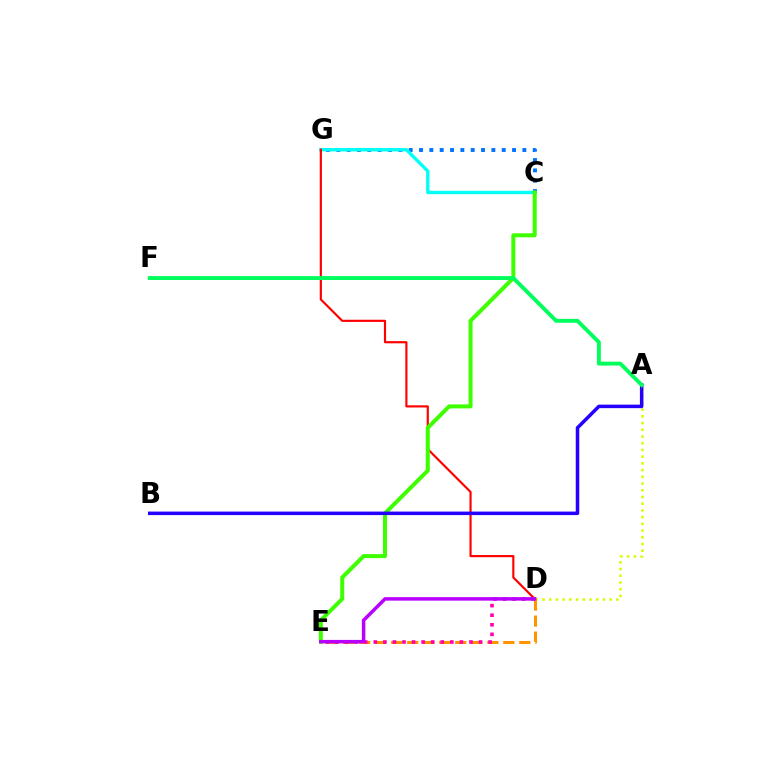{('C', 'G'): [{'color': '#0074ff', 'line_style': 'dotted', 'thickness': 2.81}, {'color': '#00fff6', 'line_style': 'solid', 'thickness': 2.41}], ('D', 'E'): [{'color': '#ff9400', 'line_style': 'dashed', 'thickness': 2.18}, {'color': '#ff00ac', 'line_style': 'dotted', 'thickness': 2.6}, {'color': '#b900ff', 'line_style': 'solid', 'thickness': 2.52}], ('D', 'G'): [{'color': '#ff0000', 'line_style': 'solid', 'thickness': 1.56}], ('A', 'D'): [{'color': '#d1ff00', 'line_style': 'dotted', 'thickness': 1.83}], ('C', 'E'): [{'color': '#3dff00', 'line_style': 'solid', 'thickness': 2.88}], ('A', 'B'): [{'color': '#2500ff', 'line_style': 'solid', 'thickness': 2.53}], ('A', 'F'): [{'color': '#00ff5c', 'line_style': 'solid', 'thickness': 2.8}]}